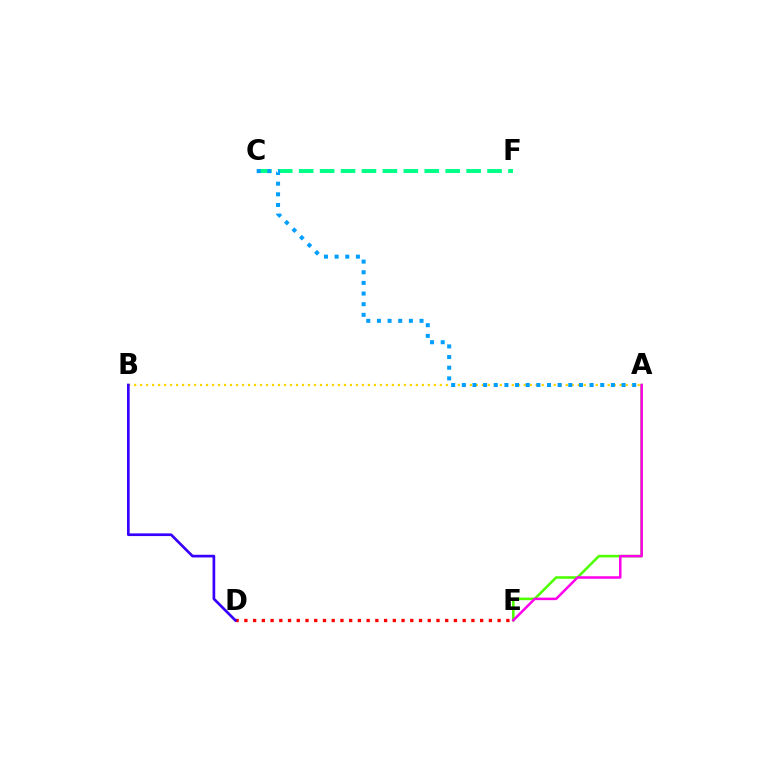{('A', 'B'): [{'color': '#ffd500', 'line_style': 'dotted', 'thickness': 1.63}], ('C', 'F'): [{'color': '#00ff86', 'line_style': 'dashed', 'thickness': 2.84}], ('D', 'E'): [{'color': '#ff0000', 'line_style': 'dotted', 'thickness': 2.37}], ('A', 'E'): [{'color': '#4fff00', 'line_style': 'solid', 'thickness': 1.85}, {'color': '#ff00ed', 'line_style': 'solid', 'thickness': 1.81}], ('B', 'D'): [{'color': '#3700ff', 'line_style': 'solid', 'thickness': 1.93}], ('A', 'C'): [{'color': '#009eff', 'line_style': 'dotted', 'thickness': 2.89}]}